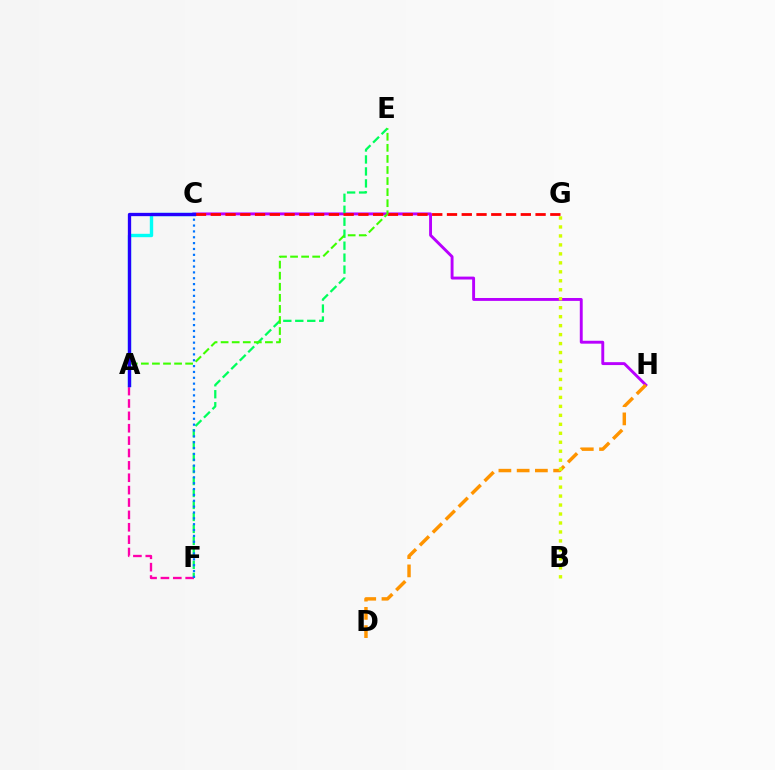{('A', 'F'): [{'color': '#ff00ac', 'line_style': 'dashed', 'thickness': 1.68}], ('C', 'H'): [{'color': '#b900ff', 'line_style': 'solid', 'thickness': 2.09}], ('D', 'H'): [{'color': '#ff9400', 'line_style': 'dashed', 'thickness': 2.48}], ('A', 'C'): [{'color': '#00fff6', 'line_style': 'solid', 'thickness': 2.43}, {'color': '#2500ff', 'line_style': 'solid', 'thickness': 2.38}], ('E', 'F'): [{'color': '#00ff5c', 'line_style': 'dashed', 'thickness': 1.63}], ('C', 'G'): [{'color': '#ff0000', 'line_style': 'dashed', 'thickness': 2.01}], ('A', 'E'): [{'color': '#3dff00', 'line_style': 'dashed', 'thickness': 1.5}], ('C', 'F'): [{'color': '#0074ff', 'line_style': 'dotted', 'thickness': 1.59}], ('B', 'G'): [{'color': '#d1ff00', 'line_style': 'dotted', 'thickness': 2.44}]}